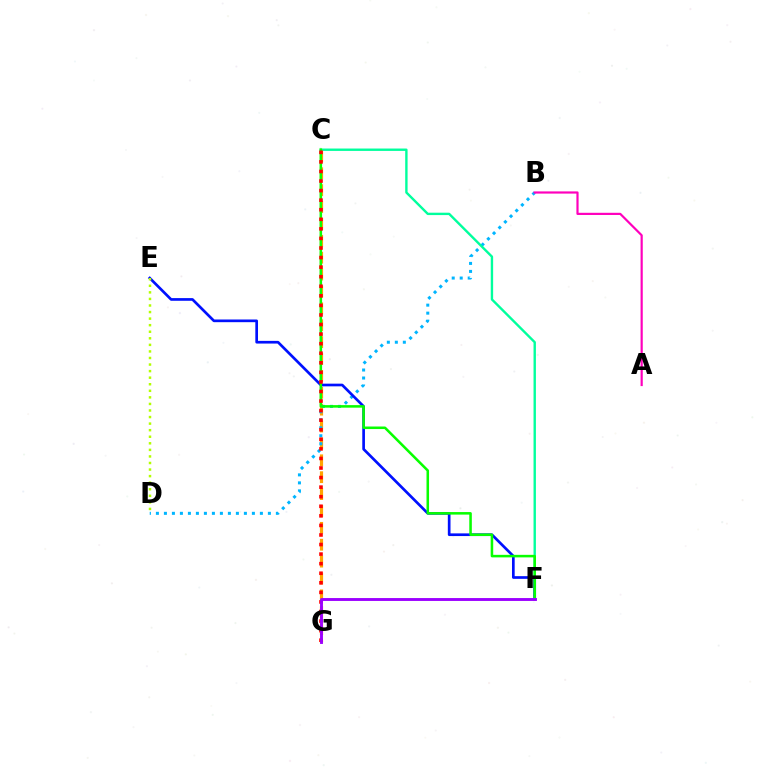{('C', 'G'): [{'color': '#ffa500', 'line_style': 'dashed', 'thickness': 2.29}, {'color': '#ff0000', 'line_style': 'dotted', 'thickness': 2.6}], ('B', 'D'): [{'color': '#00b5ff', 'line_style': 'dotted', 'thickness': 2.17}], ('A', 'B'): [{'color': '#ff00bd', 'line_style': 'solid', 'thickness': 1.58}], ('C', 'F'): [{'color': '#00ff9d', 'line_style': 'solid', 'thickness': 1.72}, {'color': '#08ff00', 'line_style': 'solid', 'thickness': 1.83}], ('E', 'F'): [{'color': '#0010ff', 'line_style': 'solid', 'thickness': 1.93}], ('D', 'E'): [{'color': '#b3ff00', 'line_style': 'dotted', 'thickness': 1.78}], ('F', 'G'): [{'color': '#9b00ff', 'line_style': 'solid', 'thickness': 2.08}]}